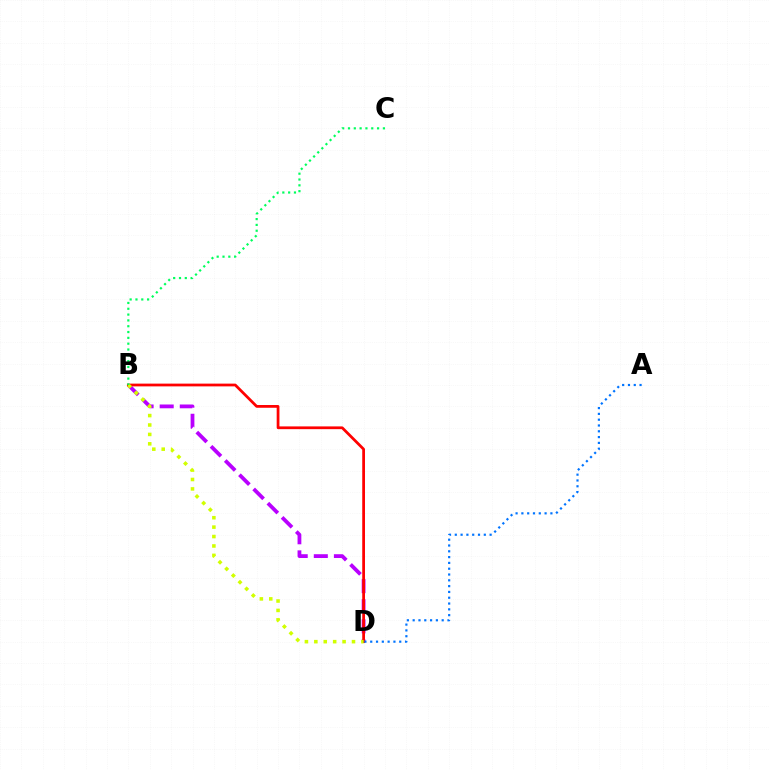{('B', 'D'): [{'color': '#b900ff', 'line_style': 'dashed', 'thickness': 2.73}, {'color': '#ff0000', 'line_style': 'solid', 'thickness': 1.98}, {'color': '#d1ff00', 'line_style': 'dotted', 'thickness': 2.56}], ('B', 'C'): [{'color': '#00ff5c', 'line_style': 'dotted', 'thickness': 1.58}], ('A', 'D'): [{'color': '#0074ff', 'line_style': 'dotted', 'thickness': 1.58}]}